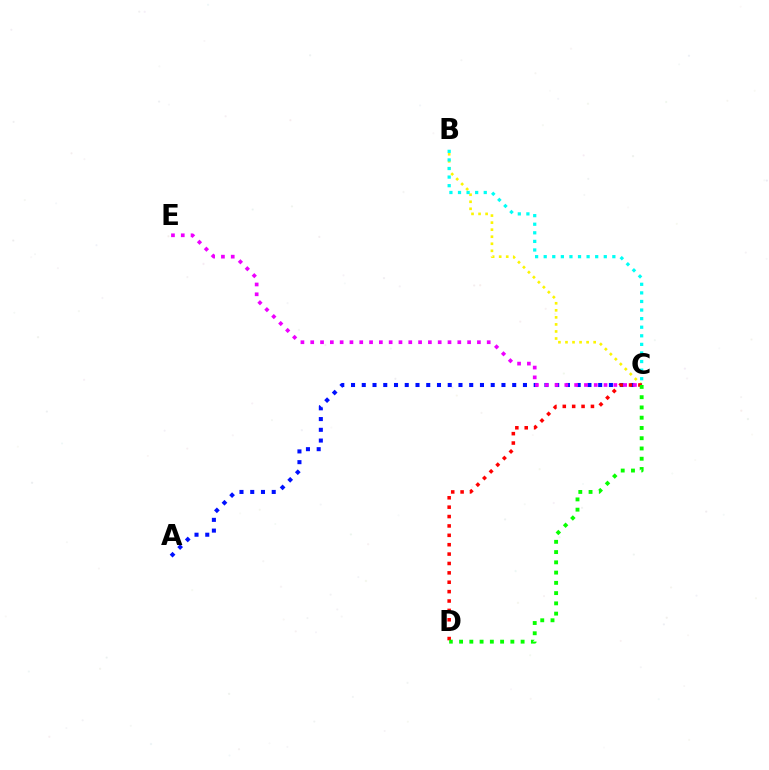{('B', 'C'): [{'color': '#fcf500', 'line_style': 'dotted', 'thickness': 1.91}, {'color': '#00fff6', 'line_style': 'dotted', 'thickness': 2.33}], ('A', 'C'): [{'color': '#0010ff', 'line_style': 'dotted', 'thickness': 2.92}], ('C', 'E'): [{'color': '#ee00ff', 'line_style': 'dotted', 'thickness': 2.66}], ('C', 'D'): [{'color': '#ff0000', 'line_style': 'dotted', 'thickness': 2.55}, {'color': '#08ff00', 'line_style': 'dotted', 'thickness': 2.79}]}